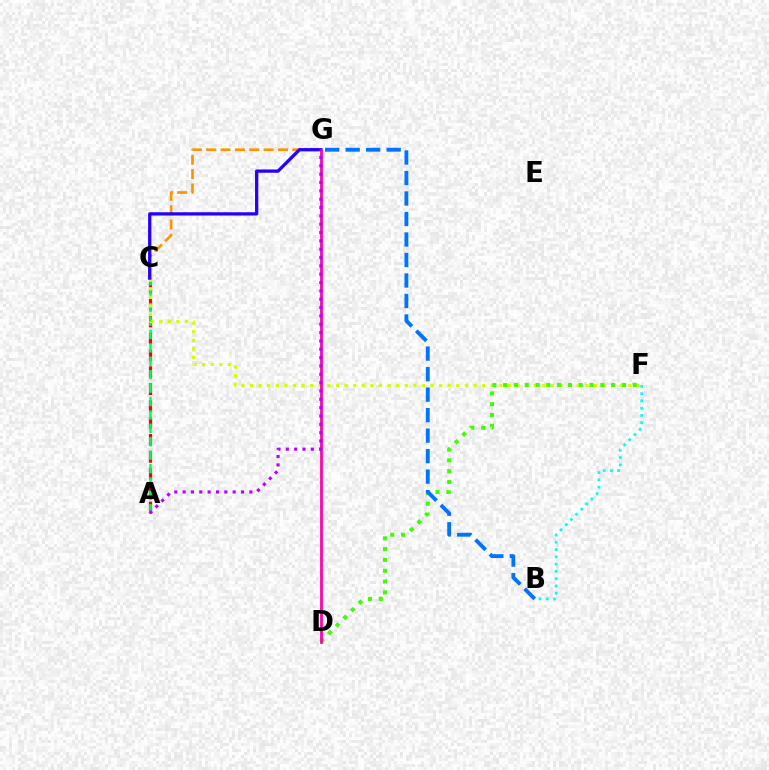{('C', 'G'): [{'color': '#ff9400', 'line_style': 'dashed', 'thickness': 1.95}, {'color': '#2500ff', 'line_style': 'solid', 'thickness': 2.36}], ('A', 'C'): [{'color': '#ff0000', 'line_style': 'dashed', 'thickness': 2.3}, {'color': '#00ff5c', 'line_style': 'dashed', 'thickness': 1.82}], ('C', 'F'): [{'color': '#d1ff00', 'line_style': 'dotted', 'thickness': 2.34}], ('D', 'F'): [{'color': '#3dff00', 'line_style': 'dotted', 'thickness': 2.93}], ('B', 'G'): [{'color': '#0074ff', 'line_style': 'dashed', 'thickness': 2.78}], ('B', 'F'): [{'color': '#00fff6', 'line_style': 'dotted', 'thickness': 1.98}], ('D', 'G'): [{'color': '#ff00ac', 'line_style': 'solid', 'thickness': 1.98}], ('A', 'G'): [{'color': '#b900ff', 'line_style': 'dotted', 'thickness': 2.27}]}